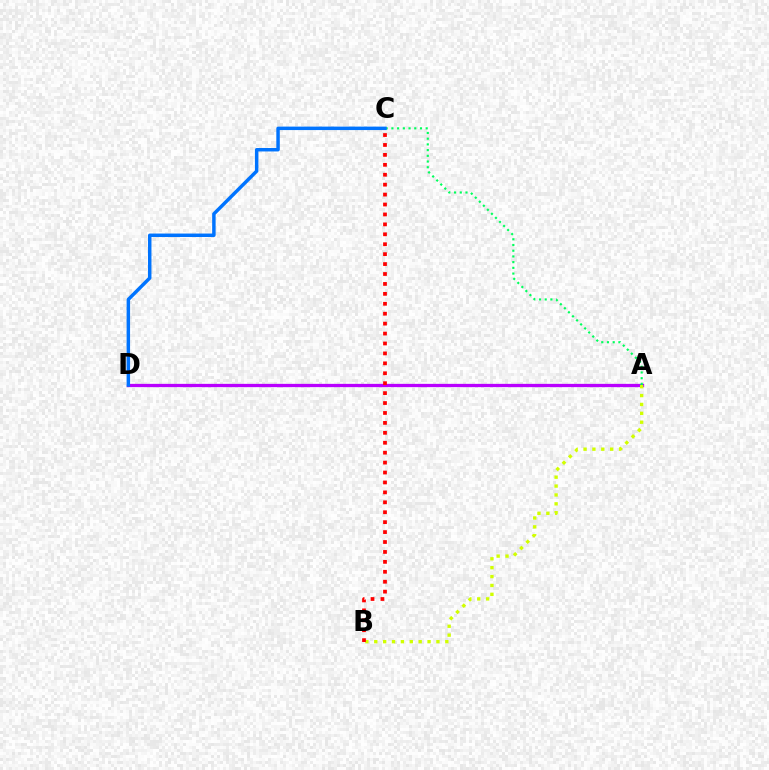{('A', 'D'): [{'color': '#b900ff', 'line_style': 'solid', 'thickness': 2.36}], ('A', 'B'): [{'color': '#d1ff00', 'line_style': 'dotted', 'thickness': 2.41}], ('A', 'C'): [{'color': '#00ff5c', 'line_style': 'dotted', 'thickness': 1.55}], ('B', 'C'): [{'color': '#ff0000', 'line_style': 'dotted', 'thickness': 2.7}], ('C', 'D'): [{'color': '#0074ff', 'line_style': 'solid', 'thickness': 2.5}]}